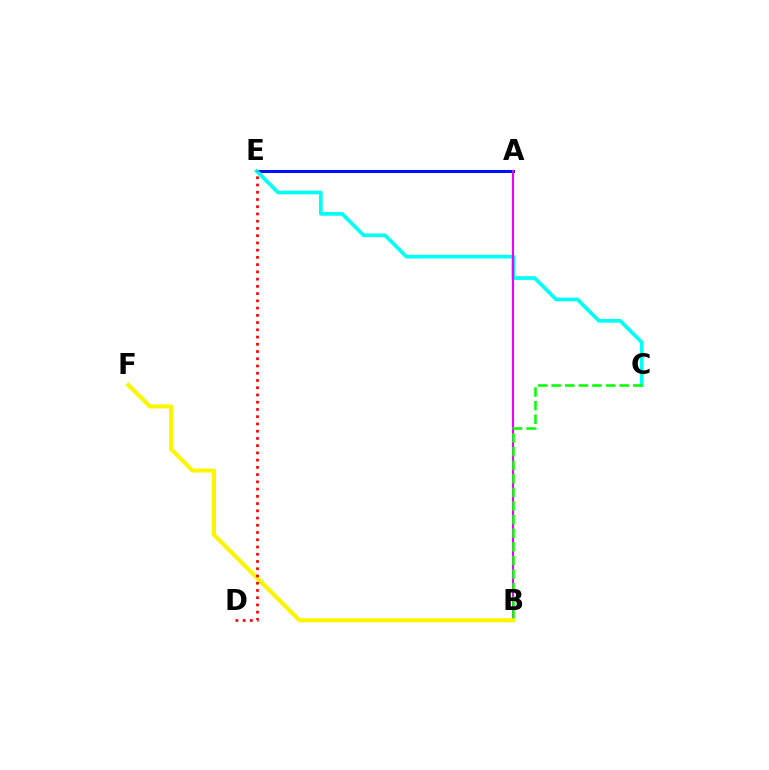{('A', 'E'): [{'color': '#0010ff', 'line_style': 'solid', 'thickness': 2.15}], ('C', 'E'): [{'color': '#00fff6', 'line_style': 'solid', 'thickness': 2.65}], ('A', 'B'): [{'color': '#ee00ff', 'line_style': 'solid', 'thickness': 1.53}], ('B', 'C'): [{'color': '#08ff00', 'line_style': 'dashed', 'thickness': 1.85}], ('B', 'F'): [{'color': '#fcf500', 'line_style': 'solid', 'thickness': 2.93}], ('D', 'E'): [{'color': '#ff0000', 'line_style': 'dotted', 'thickness': 1.97}]}